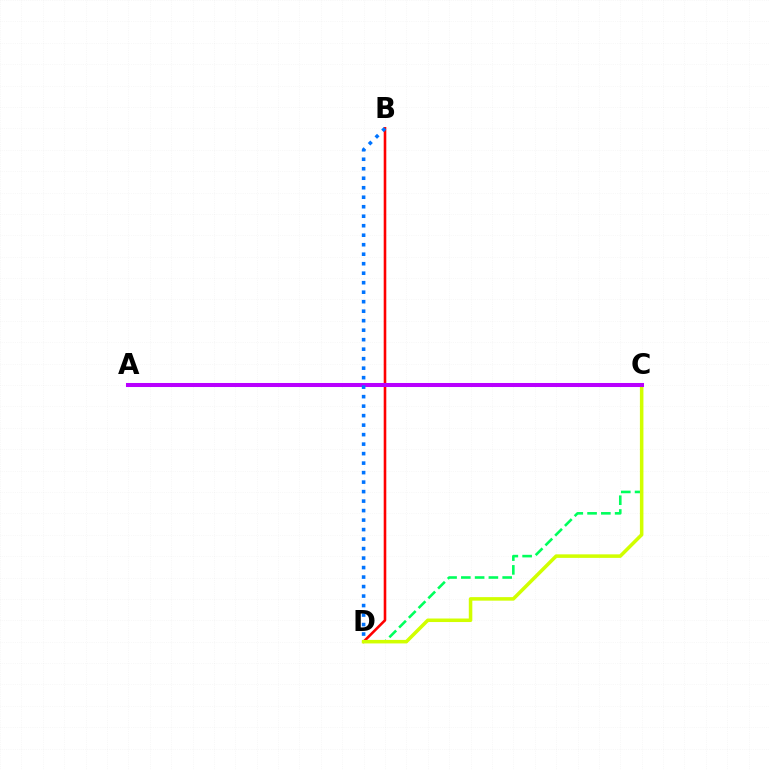{('B', 'D'): [{'color': '#ff0000', 'line_style': 'solid', 'thickness': 1.87}, {'color': '#0074ff', 'line_style': 'dotted', 'thickness': 2.58}], ('C', 'D'): [{'color': '#00ff5c', 'line_style': 'dashed', 'thickness': 1.87}, {'color': '#d1ff00', 'line_style': 'solid', 'thickness': 2.54}], ('A', 'C'): [{'color': '#b900ff', 'line_style': 'solid', 'thickness': 2.91}]}